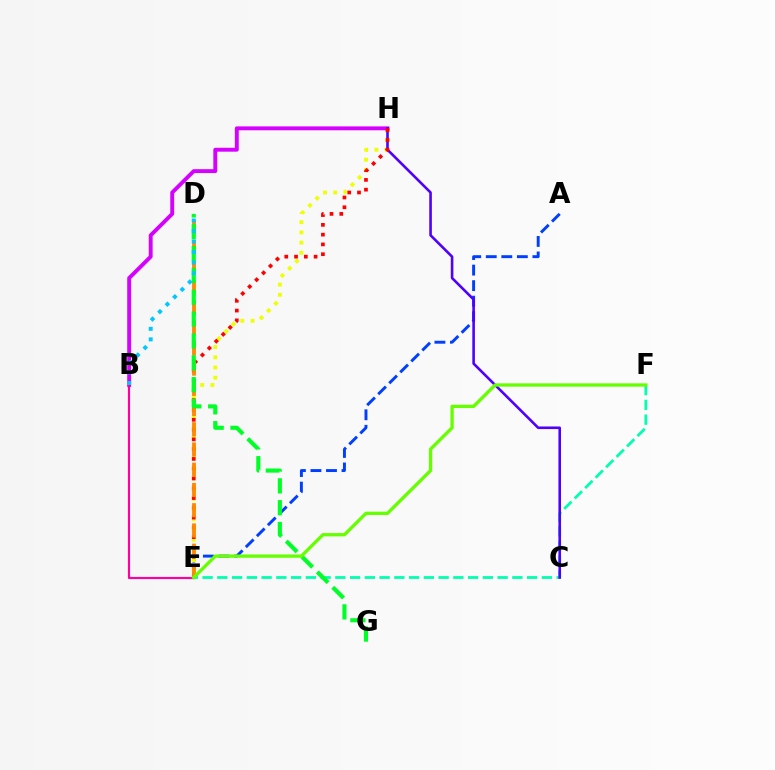{('A', 'E'): [{'color': '#003fff', 'line_style': 'dashed', 'thickness': 2.11}], ('E', 'H'): [{'color': '#eeff00', 'line_style': 'dotted', 'thickness': 2.77}, {'color': '#ff0000', 'line_style': 'dotted', 'thickness': 2.66}], ('E', 'F'): [{'color': '#00ffaf', 'line_style': 'dashed', 'thickness': 2.0}, {'color': '#66ff00', 'line_style': 'solid', 'thickness': 2.38}], ('B', 'H'): [{'color': '#d600ff', 'line_style': 'solid', 'thickness': 2.8}], ('C', 'H'): [{'color': '#4f00ff', 'line_style': 'solid', 'thickness': 1.87}], ('B', 'E'): [{'color': '#ff00a0', 'line_style': 'solid', 'thickness': 1.57}], ('D', 'E'): [{'color': '#ff8800', 'line_style': 'dashed', 'thickness': 2.75}], ('D', 'G'): [{'color': '#00ff27', 'line_style': 'dashed', 'thickness': 2.97}], ('B', 'D'): [{'color': '#00c7ff', 'line_style': 'dotted', 'thickness': 2.86}]}